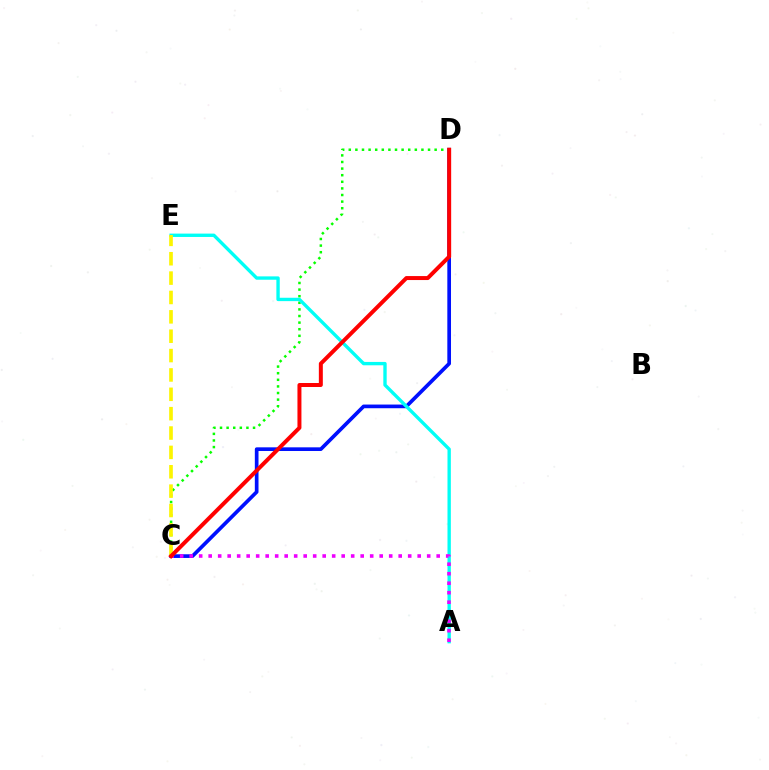{('C', 'D'): [{'color': '#0010ff', 'line_style': 'solid', 'thickness': 2.65}, {'color': '#08ff00', 'line_style': 'dotted', 'thickness': 1.79}, {'color': '#ff0000', 'line_style': 'solid', 'thickness': 2.87}], ('A', 'E'): [{'color': '#00fff6', 'line_style': 'solid', 'thickness': 2.42}], ('A', 'C'): [{'color': '#ee00ff', 'line_style': 'dotted', 'thickness': 2.58}], ('C', 'E'): [{'color': '#fcf500', 'line_style': 'dashed', 'thickness': 2.63}]}